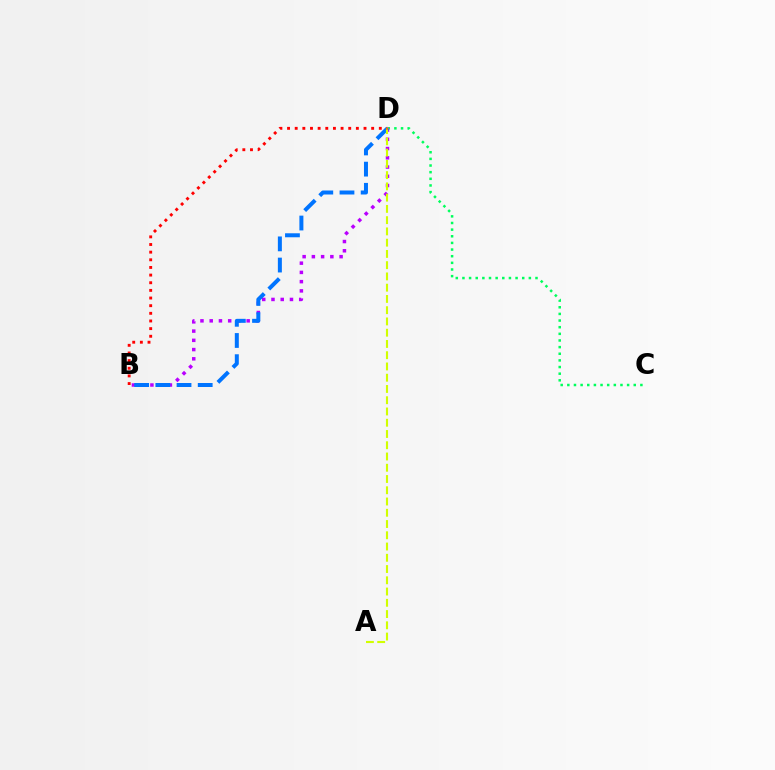{('C', 'D'): [{'color': '#00ff5c', 'line_style': 'dotted', 'thickness': 1.8}], ('B', 'D'): [{'color': '#b900ff', 'line_style': 'dotted', 'thickness': 2.51}, {'color': '#0074ff', 'line_style': 'dashed', 'thickness': 2.88}, {'color': '#ff0000', 'line_style': 'dotted', 'thickness': 2.08}], ('A', 'D'): [{'color': '#d1ff00', 'line_style': 'dashed', 'thickness': 1.53}]}